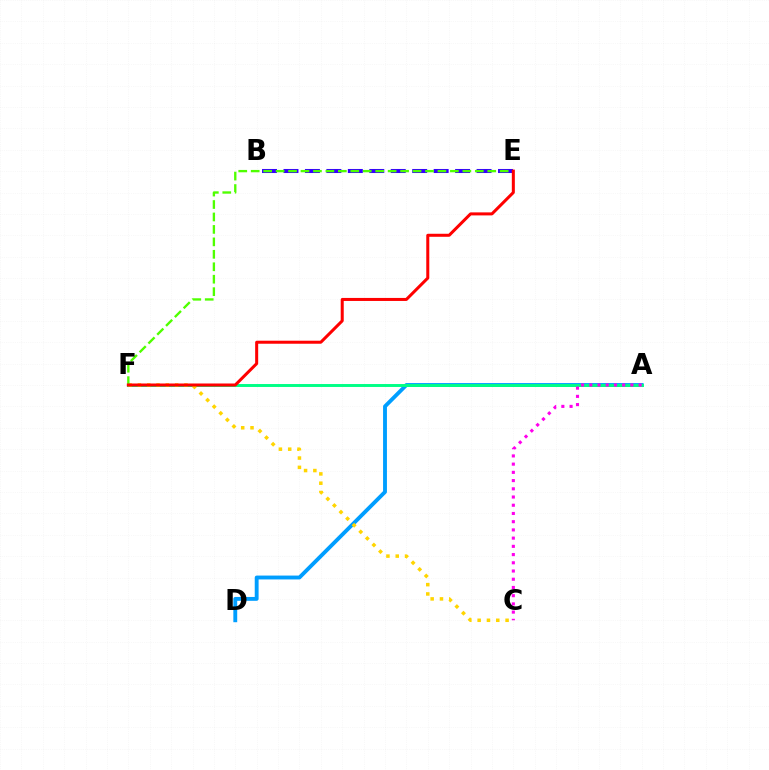{('A', 'D'): [{'color': '#009eff', 'line_style': 'solid', 'thickness': 2.78}], ('A', 'F'): [{'color': '#00ff86', 'line_style': 'solid', 'thickness': 2.12}], ('A', 'C'): [{'color': '#ff00ed', 'line_style': 'dotted', 'thickness': 2.23}], ('B', 'E'): [{'color': '#3700ff', 'line_style': 'dashed', 'thickness': 2.91}], ('C', 'F'): [{'color': '#ffd500', 'line_style': 'dotted', 'thickness': 2.53}], ('E', 'F'): [{'color': '#4fff00', 'line_style': 'dashed', 'thickness': 1.69}, {'color': '#ff0000', 'line_style': 'solid', 'thickness': 2.18}]}